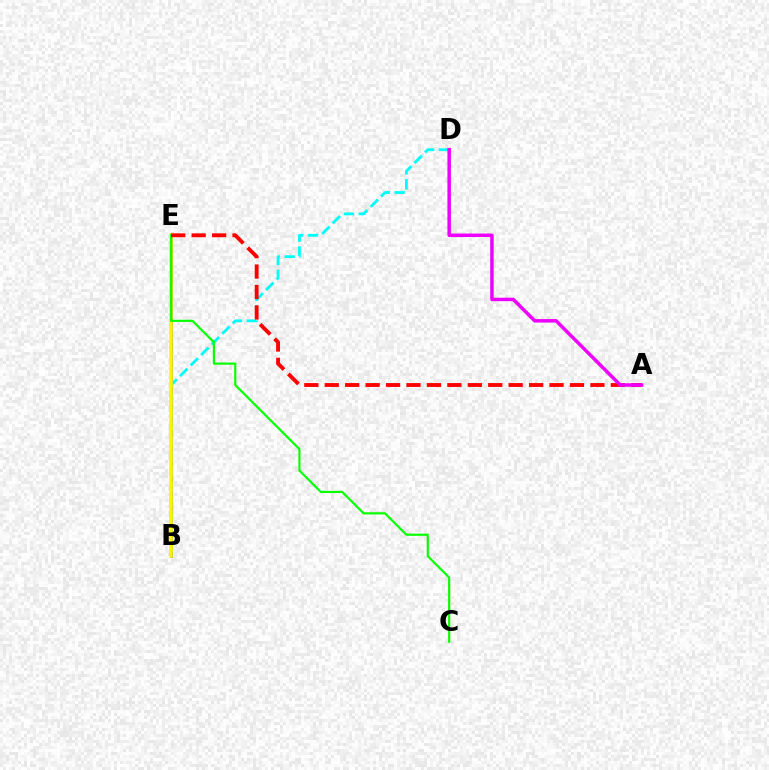{('B', 'E'): [{'color': '#0010ff', 'line_style': 'solid', 'thickness': 1.93}, {'color': '#fcf500', 'line_style': 'solid', 'thickness': 2.66}], ('B', 'D'): [{'color': '#00fff6', 'line_style': 'dashed', 'thickness': 2.03}], ('C', 'E'): [{'color': '#08ff00', 'line_style': 'solid', 'thickness': 1.57}], ('A', 'E'): [{'color': '#ff0000', 'line_style': 'dashed', 'thickness': 2.78}], ('A', 'D'): [{'color': '#ee00ff', 'line_style': 'solid', 'thickness': 2.51}]}